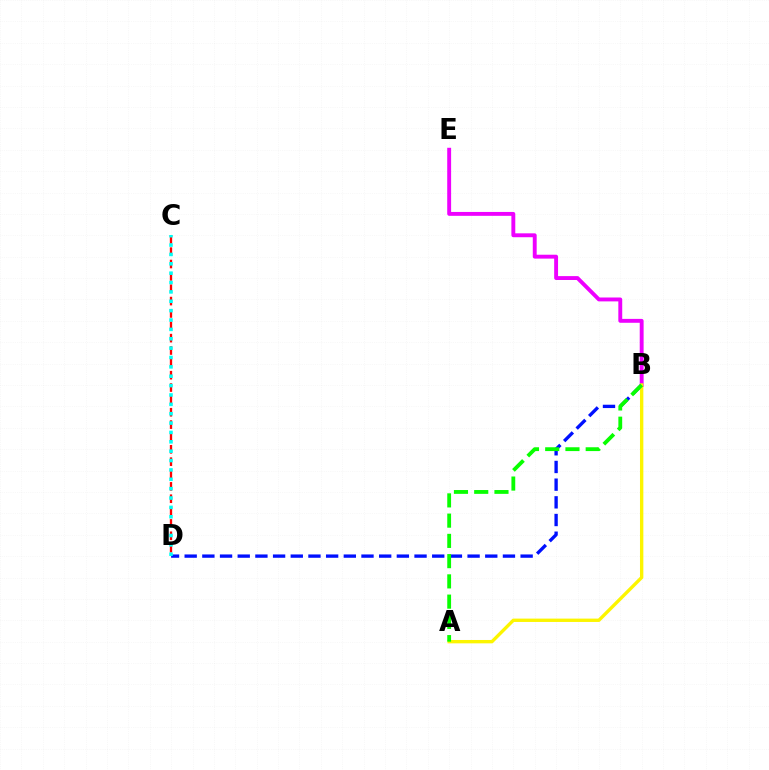{('B', 'E'): [{'color': '#ee00ff', 'line_style': 'solid', 'thickness': 2.8}], ('B', 'D'): [{'color': '#0010ff', 'line_style': 'dashed', 'thickness': 2.4}], ('A', 'B'): [{'color': '#fcf500', 'line_style': 'solid', 'thickness': 2.42}, {'color': '#08ff00', 'line_style': 'dashed', 'thickness': 2.75}], ('C', 'D'): [{'color': '#ff0000', 'line_style': 'dashed', 'thickness': 1.68}, {'color': '#00fff6', 'line_style': 'dotted', 'thickness': 2.55}]}